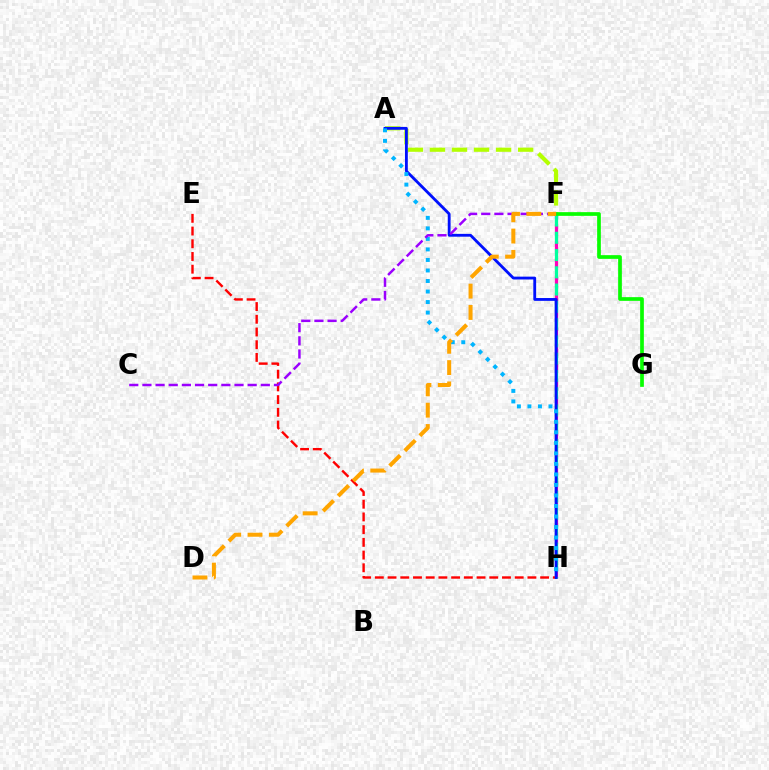{('A', 'F'): [{'color': '#b3ff00', 'line_style': 'dashed', 'thickness': 2.99}], ('F', 'H'): [{'color': '#ff00bd', 'line_style': 'dashed', 'thickness': 2.33}, {'color': '#00ff9d', 'line_style': 'dashed', 'thickness': 2.34}], ('E', 'H'): [{'color': '#ff0000', 'line_style': 'dashed', 'thickness': 1.73}], ('A', 'H'): [{'color': '#0010ff', 'line_style': 'solid', 'thickness': 2.04}, {'color': '#00b5ff', 'line_style': 'dotted', 'thickness': 2.86}], ('F', 'G'): [{'color': '#08ff00', 'line_style': 'solid', 'thickness': 2.67}], ('C', 'F'): [{'color': '#9b00ff', 'line_style': 'dashed', 'thickness': 1.79}], ('D', 'F'): [{'color': '#ffa500', 'line_style': 'dashed', 'thickness': 2.9}]}